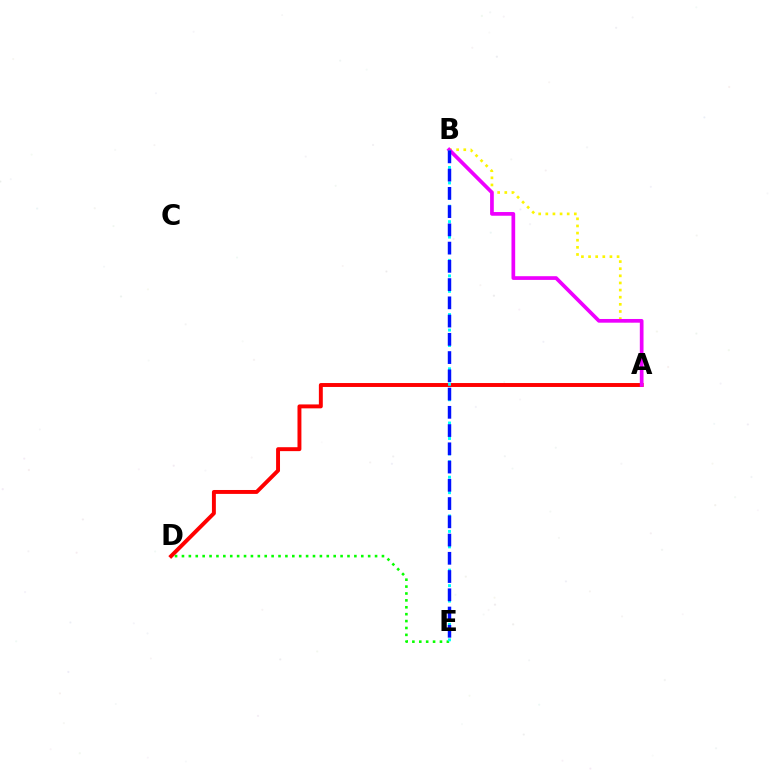{('A', 'D'): [{'color': '#ff0000', 'line_style': 'solid', 'thickness': 2.82}], ('A', 'B'): [{'color': '#fcf500', 'line_style': 'dotted', 'thickness': 1.94}, {'color': '#ee00ff', 'line_style': 'solid', 'thickness': 2.67}], ('D', 'E'): [{'color': '#08ff00', 'line_style': 'dotted', 'thickness': 1.87}], ('B', 'E'): [{'color': '#00fff6', 'line_style': 'dotted', 'thickness': 2.1}, {'color': '#0010ff', 'line_style': 'dashed', 'thickness': 2.48}]}